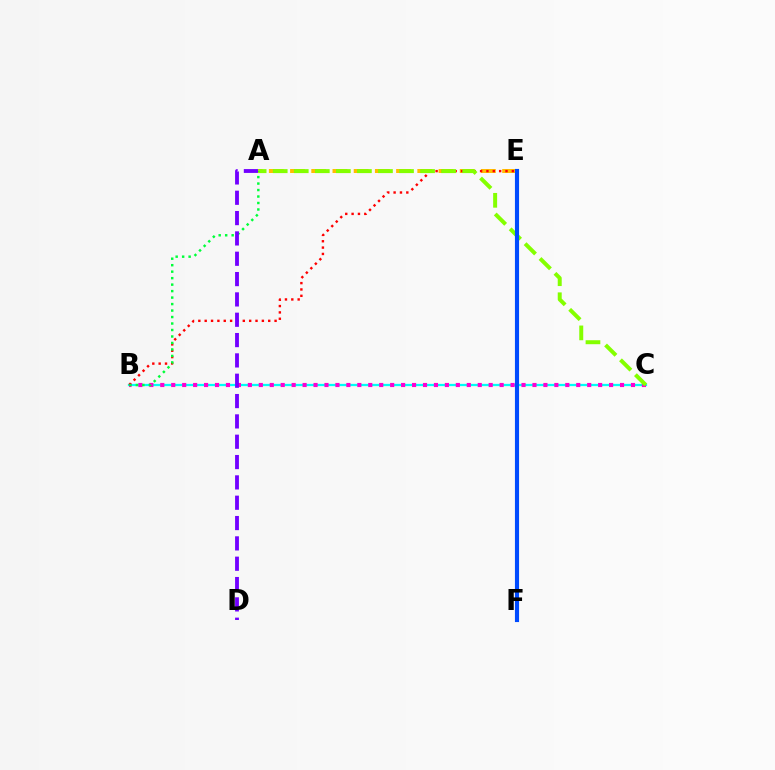{('B', 'C'): [{'color': '#00fff6', 'line_style': 'solid', 'thickness': 1.63}, {'color': '#ff00cf', 'line_style': 'dotted', 'thickness': 2.97}], ('A', 'E'): [{'color': '#ffbd00', 'line_style': 'dashed', 'thickness': 2.88}], ('B', 'E'): [{'color': '#ff0000', 'line_style': 'dotted', 'thickness': 1.73}], ('A', 'C'): [{'color': '#84ff00', 'line_style': 'dashed', 'thickness': 2.86}], ('E', 'F'): [{'color': '#004bff', 'line_style': 'solid', 'thickness': 2.97}], ('A', 'B'): [{'color': '#00ff39', 'line_style': 'dotted', 'thickness': 1.76}], ('A', 'D'): [{'color': '#7200ff', 'line_style': 'dashed', 'thickness': 2.76}]}